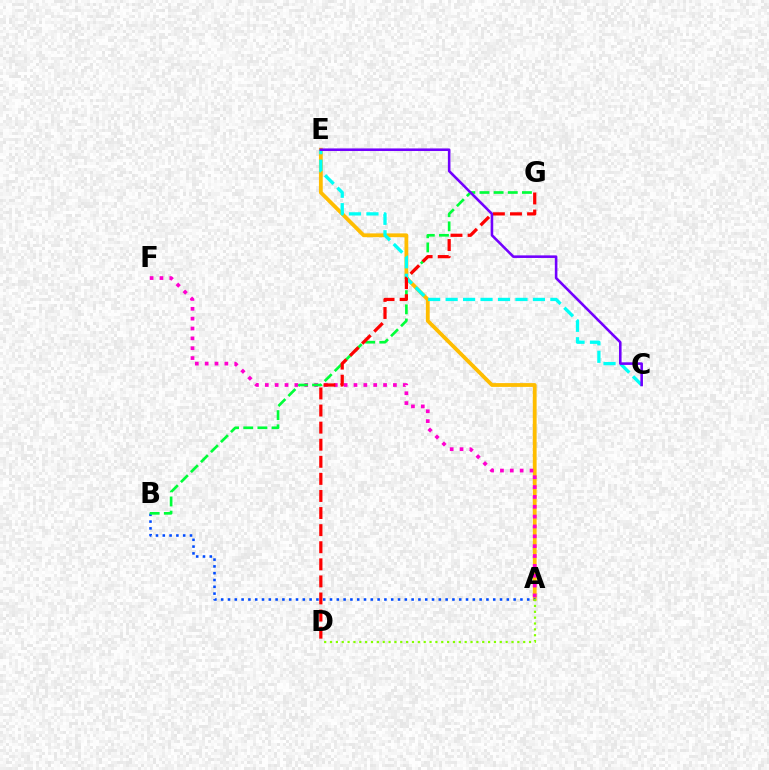{('A', 'E'): [{'color': '#ffbd00', 'line_style': 'solid', 'thickness': 2.74}], ('A', 'B'): [{'color': '#004bff', 'line_style': 'dotted', 'thickness': 1.85}], ('A', 'F'): [{'color': '#ff00cf', 'line_style': 'dotted', 'thickness': 2.68}], ('B', 'G'): [{'color': '#00ff39', 'line_style': 'dashed', 'thickness': 1.92}], ('A', 'D'): [{'color': '#84ff00', 'line_style': 'dotted', 'thickness': 1.59}], ('C', 'E'): [{'color': '#00fff6', 'line_style': 'dashed', 'thickness': 2.37}, {'color': '#7200ff', 'line_style': 'solid', 'thickness': 1.86}], ('D', 'G'): [{'color': '#ff0000', 'line_style': 'dashed', 'thickness': 2.32}]}